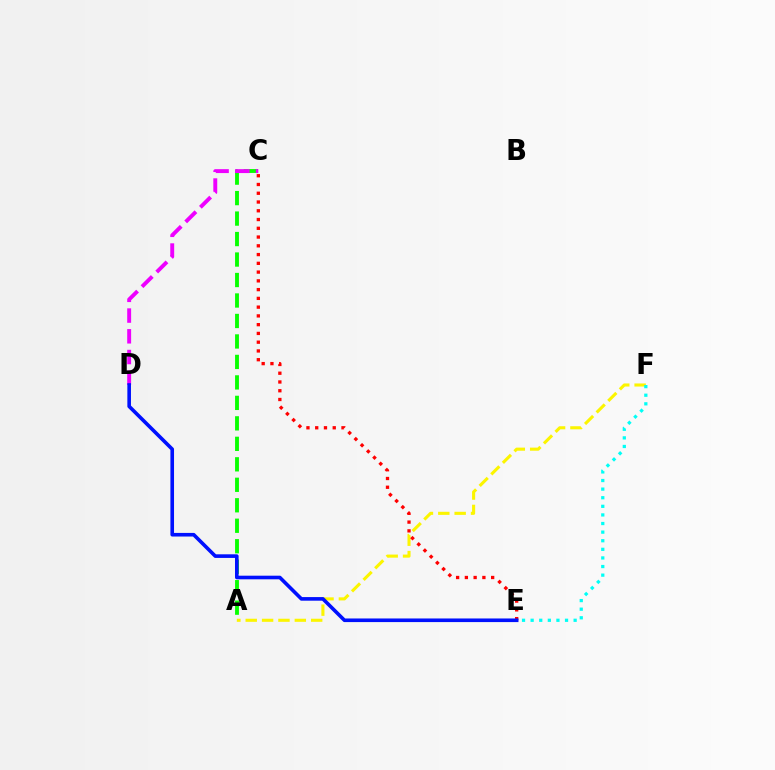{('A', 'C'): [{'color': '#08ff00', 'line_style': 'dashed', 'thickness': 2.78}], ('A', 'F'): [{'color': '#fcf500', 'line_style': 'dashed', 'thickness': 2.22}], ('E', 'F'): [{'color': '#00fff6', 'line_style': 'dotted', 'thickness': 2.34}], ('C', 'D'): [{'color': '#ee00ff', 'line_style': 'dashed', 'thickness': 2.82}], ('C', 'E'): [{'color': '#ff0000', 'line_style': 'dotted', 'thickness': 2.38}], ('D', 'E'): [{'color': '#0010ff', 'line_style': 'solid', 'thickness': 2.6}]}